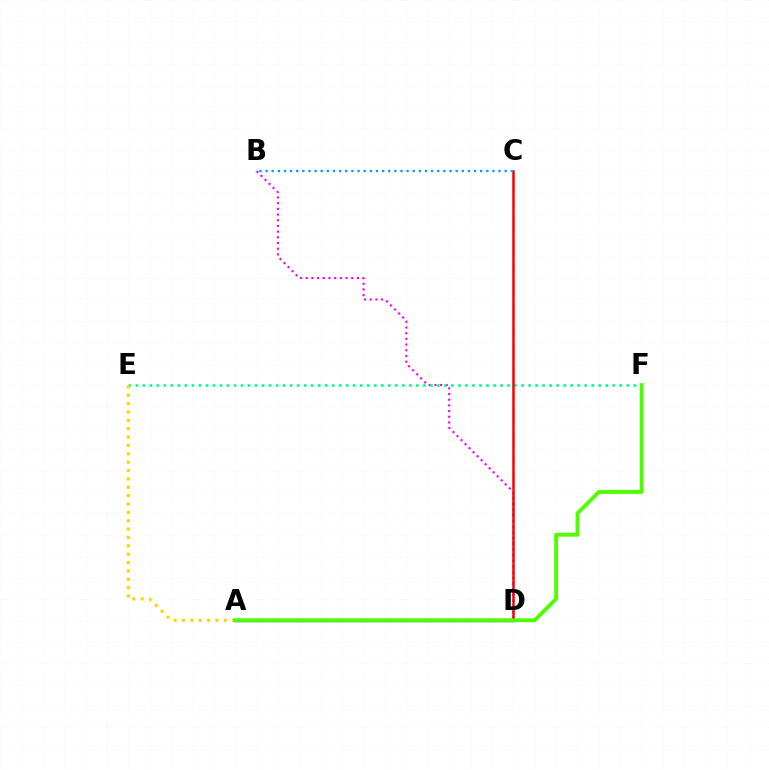{('B', 'D'): [{'color': '#ff00ed', 'line_style': 'dotted', 'thickness': 1.55}], ('E', 'F'): [{'color': '#00ff86', 'line_style': 'dotted', 'thickness': 1.91}], ('C', 'D'): [{'color': '#ff0000', 'line_style': 'solid', 'thickness': 1.81}], ('A', 'E'): [{'color': '#ffd500', 'line_style': 'dotted', 'thickness': 2.27}], ('B', 'C'): [{'color': '#009eff', 'line_style': 'dotted', 'thickness': 1.67}], ('A', 'D'): [{'color': '#3700ff', 'line_style': 'solid', 'thickness': 2.39}], ('A', 'F'): [{'color': '#4fff00', 'line_style': 'solid', 'thickness': 2.79}]}